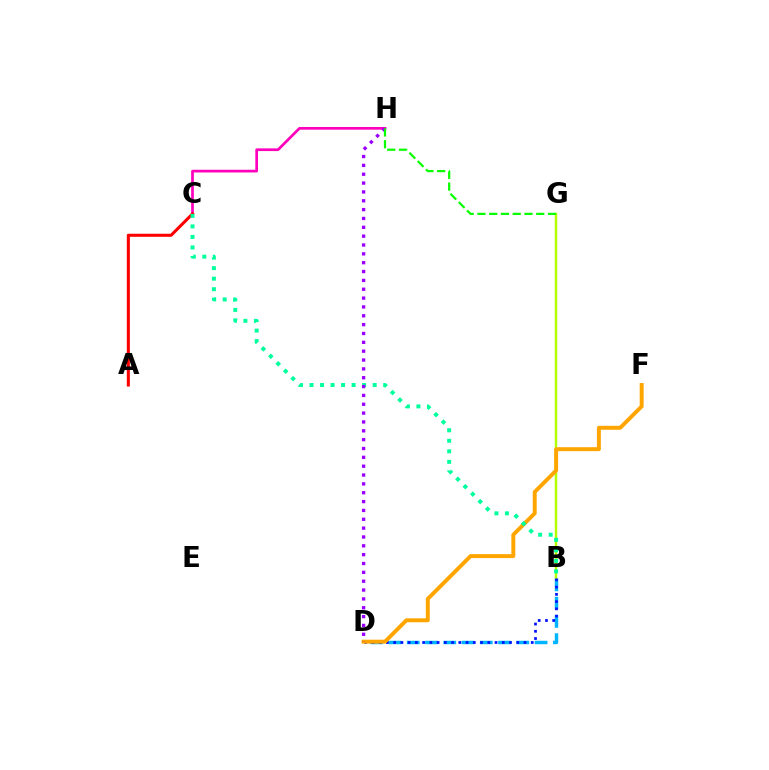{('B', 'D'): [{'color': '#00b5ff', 'line_style': 'dashed', 'thickness': 2.48}, {'color': '#0010ff', 'line_style': 'dotted', 'thickness': 1.97}], ('B', 'G'): [{'color': '#b3ff00', 'line_style': 'solid', 'thickness': 1.76}], ('C', 'H'): [{'color': '#ff00bd', 'line_style': 'solid', 'thickness': 1.95}], ('D', 'F'): [{'color': '#ffa500', 'line_style': 'solid', 'thickness': 2.84}], ('A', 'C'): [{'color': '#ff0000', 'line_style': 'solid', 'thickness': 2.2}], ('B', 'C'): [{'color': '#00ff9d', 'line_style': 'dotted', 'thickness': 2.86}], ('D', 'H'): [{'color': '#9b00ff', 'line_style': 'dotted', 'thickness': 2.4}], ('G', 'H'): [{'color': '#08ff00', 'line_style': 'dashed', 'thickness': 1.6}]}